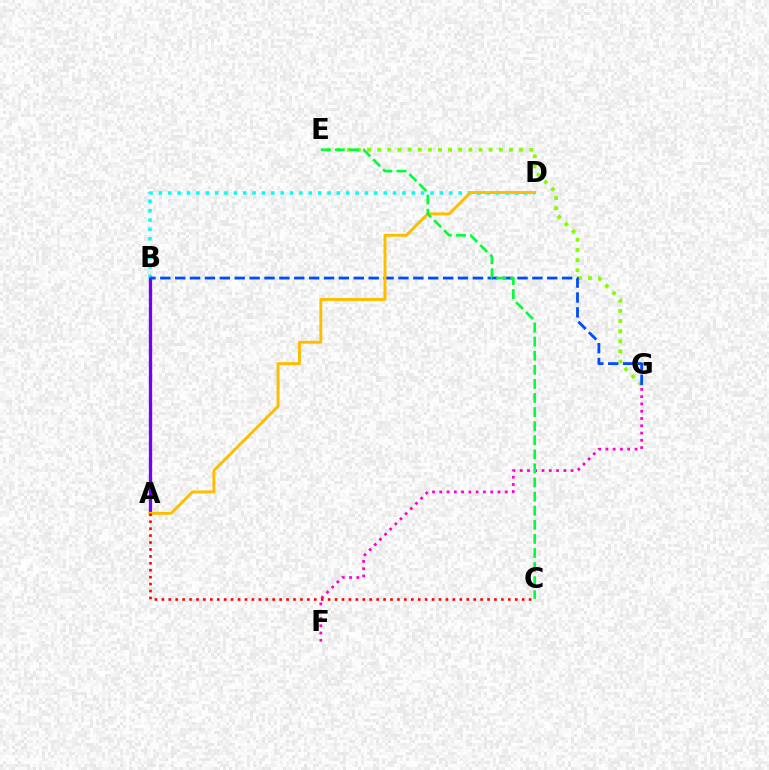{('E', 'G'): [{'color': '#84ff00', 'line_style': 'dotted', 'thickness': 2.75}], ('A', 'B'): [{'color': '#7200ff', 'line_style': 'solid', 'thickness': 2.36}], ('B', 'D'): [{'color': '#00fff6', 'line_style': 'dotted', 'thickness': 2.54}], ('B', 'G'): [{'color': '#004bff', 'line_style': 'dashed', 'thickness': 2.02}], ('F', 'G'): [{'color': '#ff00cf', 'line_style': 'dotted', 'thickness': 1.98}], ('A', 'D'): [{'color': '#ffbd00', 'line_style': 'solid', 'thickness': 2.1}], ('A', 'C'): [{'color': '#ff0000', 'line_style': 'dotted', 'thickness': 1.88}], ('C', 'E'): [{'color': '#00ff39', 'line_style': 'dashed', 'thickness': 1.91}]}